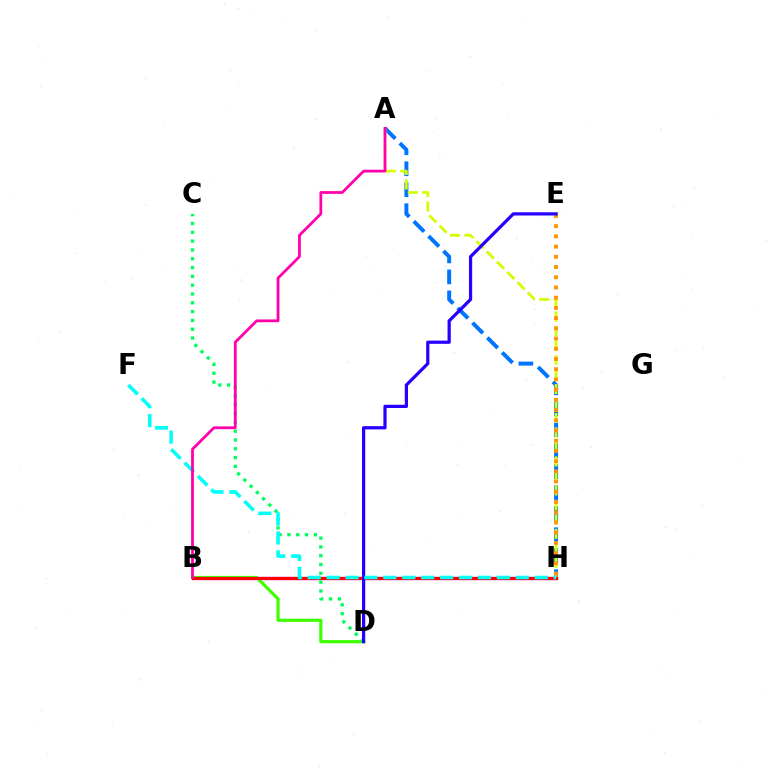{('A', 'H'): [{'color': '#0074ff', 'line_style': 'dashed', 'thickness': 2.85}, {'color': '#d1ff00', 'line_style': 'dashed', 'thickness': 1.97}], ('B', 'H'): [{'color': '#b900ff', 'line_style': 'solid', 'thickness': 2.33}, {'color': '#ff0000', 'line_style': 'solid', 'thickness': 2.28}], ('B', 'D'): [{'color': '#3dff00', 'line_style': 'solid', 'thickness': 2.29}], ('C', 'D'): [{'color': '#00ff5c', 'line_style': 'dotted', 'thickness': 2.39}], ('E', 'H'): [{'color': '#ff9400', 'line_style': 'dotted', 'thickness': 2.78}], ('D', 'E'): [{'color': '#2500ff', 'line_style': 'solid', 'thickness': 2.32}], ('F', 'H'): [{'color': '#00fff6', 'line_style': 'dashed', 'thickness': 2.57}], ('A', 'B'): [{'color': '#ff00ac', 'line_style': 'solid', 'thickness': 2.0}]}